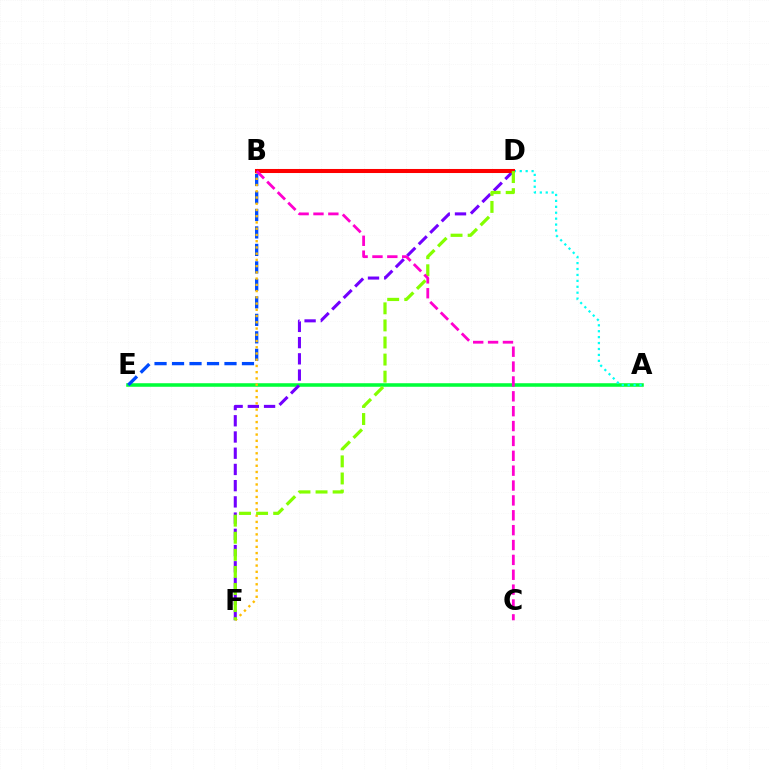{('A', 'E'): [{'color': '#00ff39', 'line_style': 'solid', 'thickness': 2.55}], ('D', 'F'): [{'color': '#7200ff', 'line_style': 'dashed', 'thickness': 2.2}, {'color': '#84ff00', 'line_style': 'dashed', 'thickness': 2.32}], ('B', 'E'): [{'color': '#004bff', 'line_style': 'dashed', 'thickness': 2.38}], ('A', 'B'): [{'color': '#00fff6', 'line_style': 'dotted', 'thickness': 1.61}], ('B', 'F'): [{'color': '#ffbd00', 'line_style': 'dotted', 'thickness': 1.69}], ('B', 'D'): [{'color': '#ff0000', 'line_style': 'solid', 'thickness': 2.92}], ('B', 'C'): [{'color': '#ff00cf', 'line_style': 'dashed', 'thickness': 2.02}]}